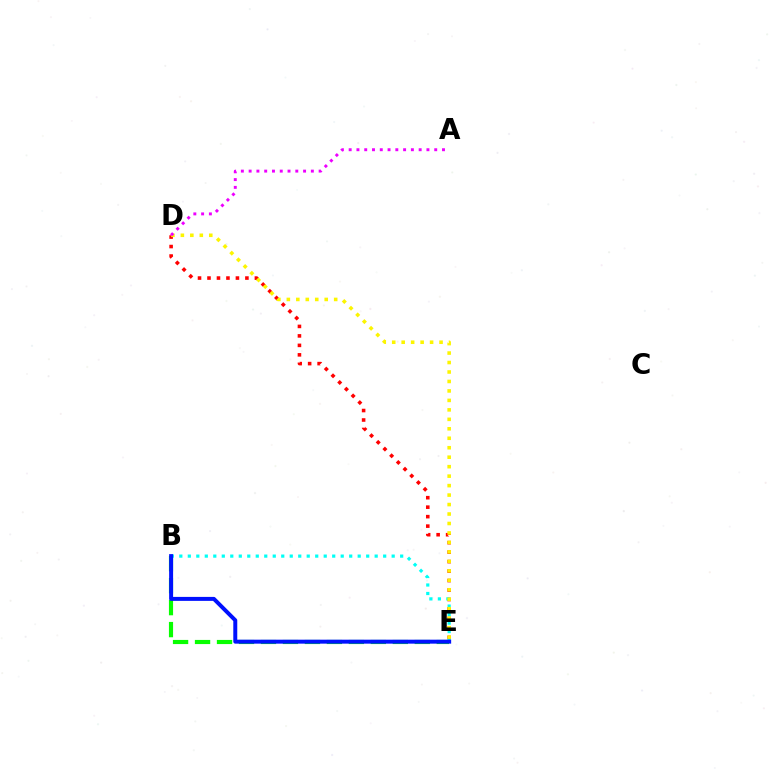{('B', 'E'): [{'color': '#08ff00', 'line_style': 'dashed', 'thickness': 2.99}, {'color': '#00fff6', 'line_style': 'dotted', 'thickness': 2.31}, {'color': '#0010ff', 'line_style': 'solid', 'thickness': 2.86}], ('D', 'E'): [{'color': '#ff0000', 'line_style': 'dotted', 'thickness': 2.58}, {'color': '#fcf500', 'line_style': 'dotted', 'thickness': 2.57}], ('A', 'D'): [{'color': '#ee00ff', 'line_style': 'dotted', 'thickness': 2.11}]}